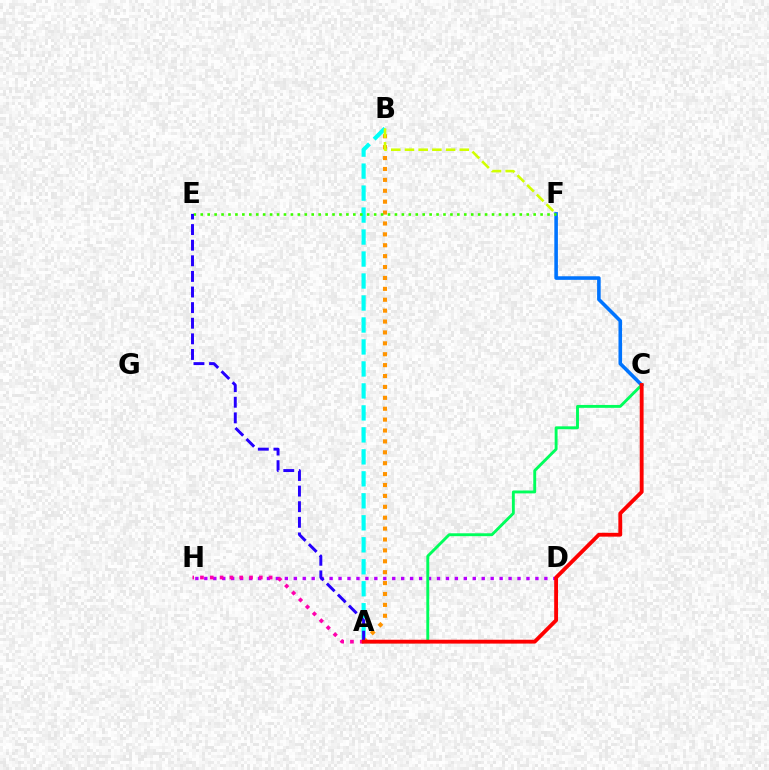{('D', 'H'): [{'color': '#b900ff', 'line_style': 'dotted', 'thickness': 2.43}], ('A', 'B'): [{'color': '#00fff6', 'line_style': 'dashed', 'thickness': 2.99}, {'color': '#ff9400', 'line_style': 'dotted', 'thickness': 2.96}], ('C', 'F'): [{'color': '#0074ff', 'line_style': 'solid', 'thickness': 2.58}], ('E', 'F'): [{'color': '#3dff00', 'line_style': 'dotted', 'thickness': 1.88}], ('B', 'F'): [{'color': '#d1ff00', 'line_style': 'dashed', 'thickness': 1.86}], ('A', 'C'): [{'color': '#00ff5c', 'line_style': 'solid', 'thickness': 2.08}, {'color': '#ff0000', 'line_style': 'solid', 'thickness': 2.76}], ('A', 'H'): [{'color': '#ff00ac', 'line_style': 'dotted', 'thickness': 2.67}], ('A', 'E'): [{'color': '#2500ff', 'line_style': 'dashed', 'thickness': 2.12}]}